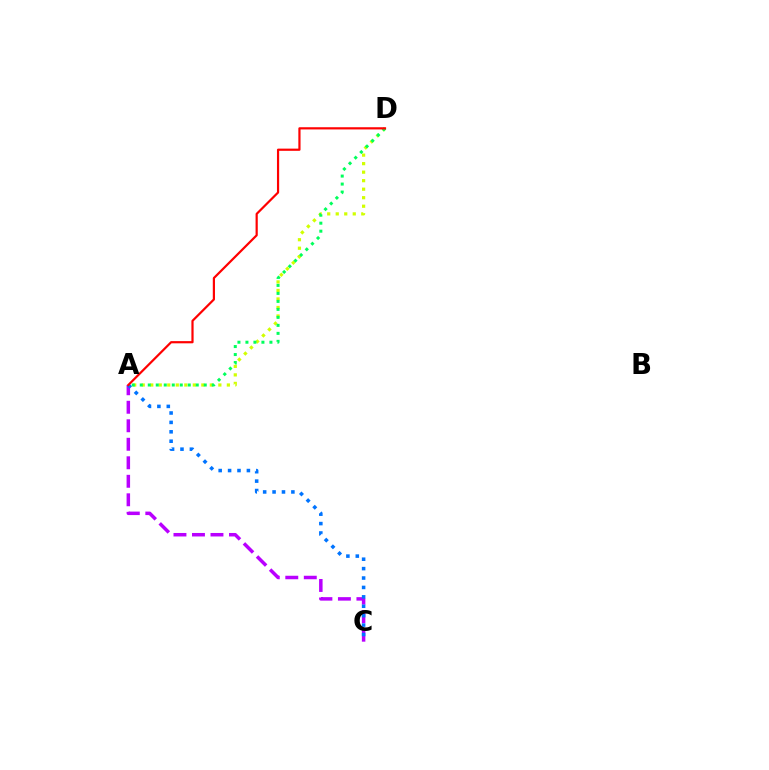{('A', 'D'): [{'color': '#d1ff00', 'line_style': 'dotted', 'thickness': 2.31}, {'color': '#00ff5c', 'line_style': 'dotted', 'thickness': 2.17}, {'color': '#ff0000', 'line_style': 'solid', 'thickness': 1.58}], ('A', 'C'): [{'color': '#b900ff', 'line_style': 'dashed', 'thickness': 2.51}, {'color': '#0074ff', 'line_style': 'dotted', 'thickness': 2.56}]}